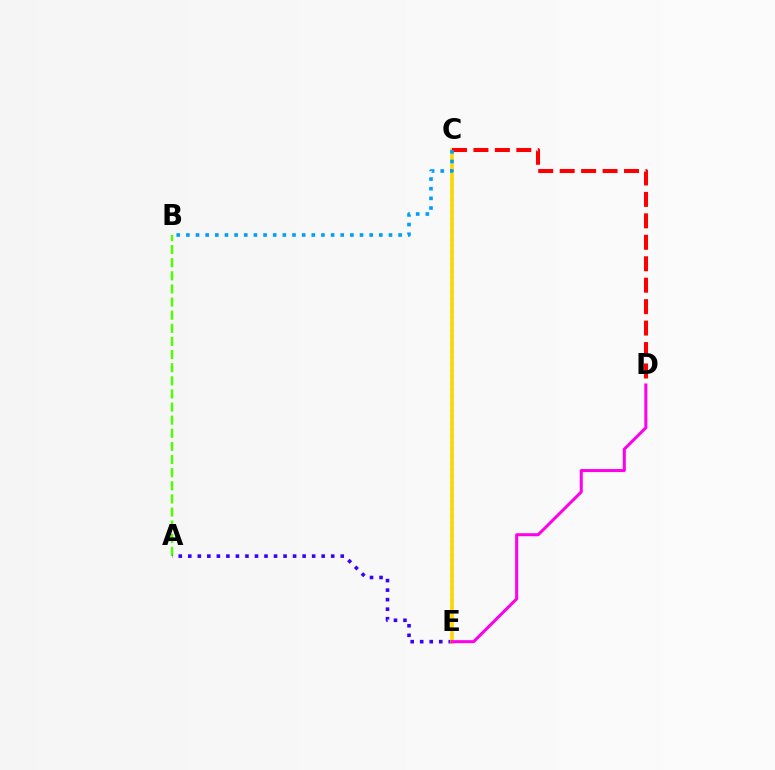{('A', 'B'): [{'color': '#4fff00', 'line_style': 'dashed', 'thickness': 1.78}], ('A', 'E'): [{'color': '#3700ff', 'line_style': 'dotted', 'thickness': 2.59}], ('C', 'E'): [{'color': '#00ff86', 'line_style': 'dotted', 'thickness': 1.79}, {'color': '#ffd500', 'line_style': 'solid', 'thickness': 2.59}], ('C', 'D'): [{'color': '#ff0000', 'line_style': 'dashed', 'thickness': 2.91}], ('B', 'C'): [{'color': '#009eff', 'line_style': 'dotted', 'thickness': 2.62}], ('D', 'E'): [{'color': '#ff00ed', 'line_style': 'solid', 'thickness': 2.18}]}